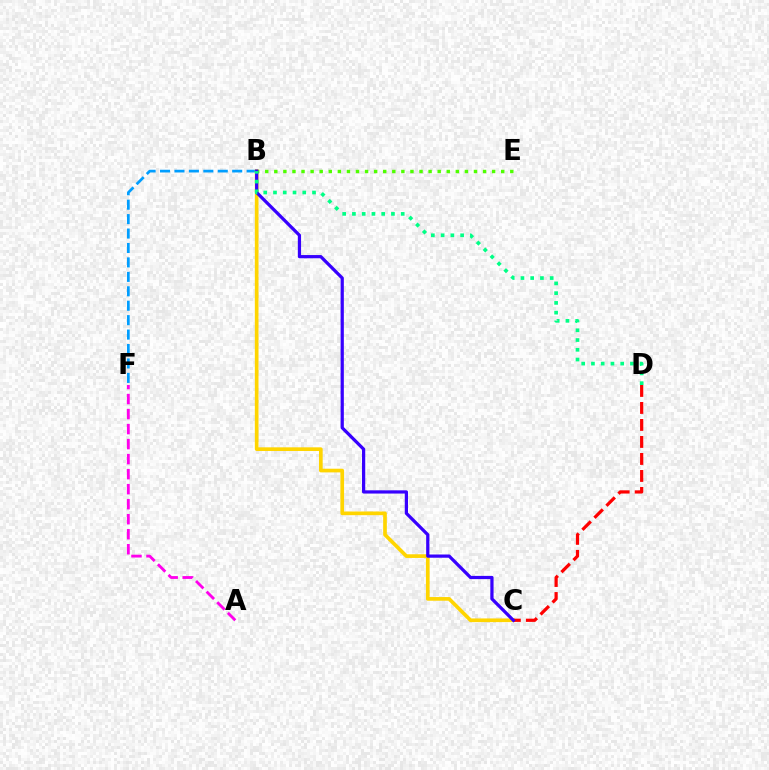{('B', 'F'): [{'color': '#009eff', 'line_style': 'dashed', 'thickness': 1.96}], ('B', 'C'): [{'color': '#ffd500', 'line_style': 'solid', 'thickness': 2.65}, {'color': '#3700ff', 'line_style': 'solid', 'thickness': 2.33}], ('C', 'D'): [{'color': '#ff0000', 'line_style': 'dashed', 'thickness': 2.31}], ('B', 'E'): [{'color': '#4fff00', 'line_style': 'dotted', 'thickness': 2.47}], ('B', 'D'): [{'color': '#00ff86', 'line_style': 'dotted', 'thickness': 2.65}], ('A', 'F'): [{'color': '#ff00ed', 'line_style': 'dashed', 'thickness': 2.04}]}